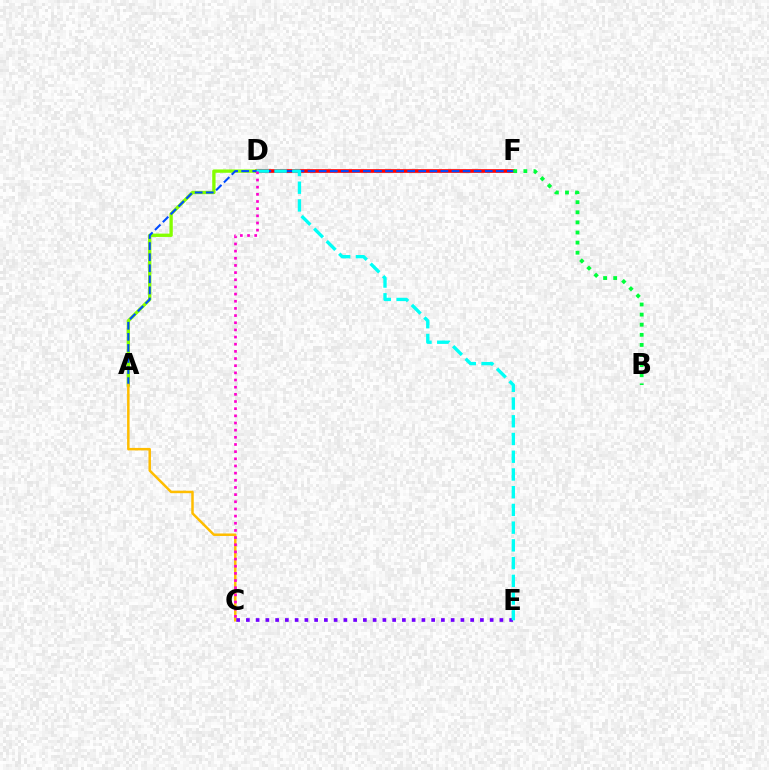{('D', 'F'): [{'color': '#ff0000', 'line_style': 'solid', 'thickness': 2.62}], ('A', 'D'): [{'color': '#84ff00', 'line_style': 'solid', 'thickness': 2.4}], ('A', 'F'): [{'color': '#004bff', 'line_style': 'dashed', 'thickness': 1.5}], ('B', 'F'): [{'color': '#00ff39', 'line_style': 'dotted', 'thickness': 2.74}], ('A', 'C'): [{'color': '#ffbd00', 'line_style': 'solid', 'thickness': 1.8}], ('C', 'E'): [{'color': '#7200ff', 'line_style': 'dotted', 'thickness': 2.65}], ('D', 'E'): [{'color': '#00fff6', 'line_style': 'dashed', 'thickness': 2.41}], ('C', 'D'): [{'color': '#ff00cf', 'line_style': 'dotted', 'thickness': 1.95}]}